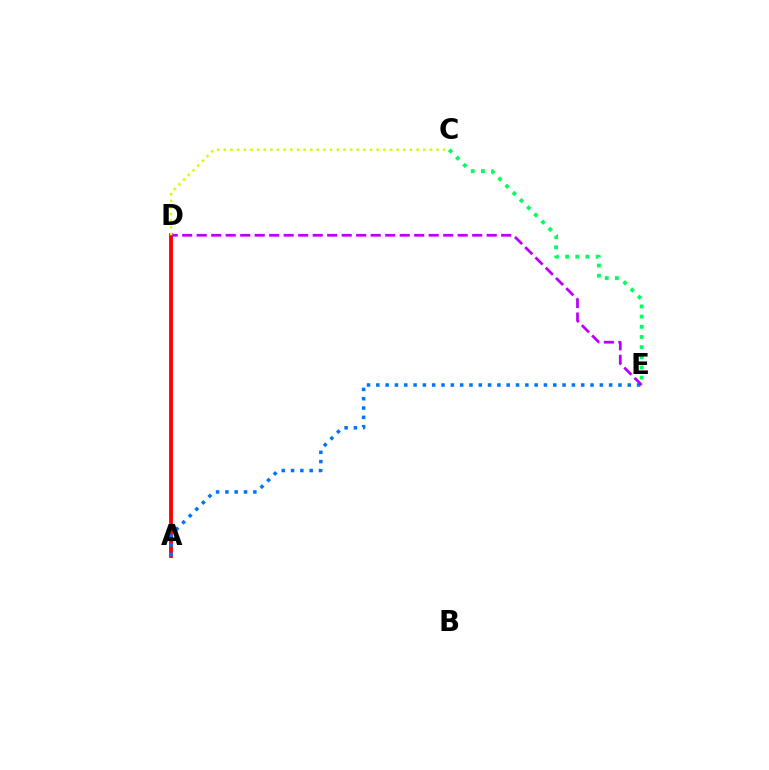{('A', 'D'): [{'color': '#ff0000', 'line_style': 'solid', 'thickness': 2.76}], ('A', 'E'): [{'color': '#0074ff', 'line_style': 'dotted', 'thickness': 2.53}], ('D', 'E'): [{'color': '#b900ff', 'line_style': 'dashed', 'thickness': 1.97}], ('C', 'E'): [{'color': '#00ff5c', 'line_style': 'dotted', 'thickness': 2.76}], ('C', 'D'): [{'color': '#d1ff00', 'line_style': 'dotted', 'thickness': 1.81}]}